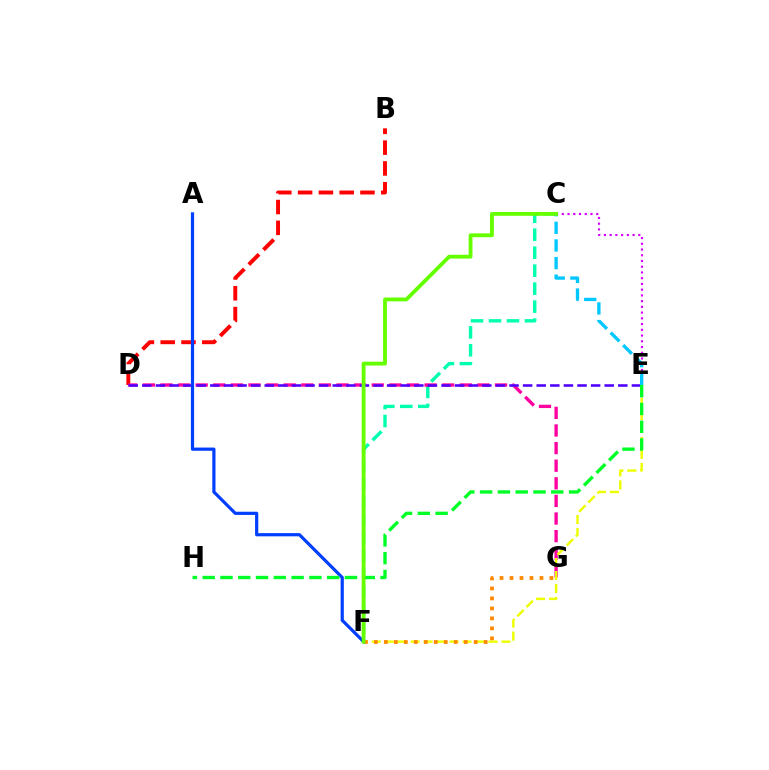{('C', 'F'): [{'color': '#00ffaf', 'line_style': 'dashed', 'thickness': 2.44}, {'color': '#66ff00', 'line_style': 'solid', 'thickness': 2.76}], ('B', 'D'): [{'color': '#ff0000', 'line_style': 'dashed', 'thickness': 2.82}], ('C', 'E'): [{'color': '#d600ff', 'line_style': 'dotted', 'thickness': 1.56}, {'color': '#00c7ff', 'line_style': 'dashed', 'thickness': 2.39}], ('D', 'G'): [{'color': '#ff00a0', 'line_style': 'dashed', 'thickness': 2.39}], ('E', 'F'): [{'color': '#eeff00', 'line_style': 'dashed', 'thickness': 1.76}], ('D', 'E'): [{'color': '#4f00ff', 'line_style': 'dashed', 'thickness': 1.85}], ('A', 'F'): [{'color': '#003fff', 'line_style': 'solid', 'thickness': 2.31}], ('F', 'G'): [{'color': '#ff8800', 'line_style': 'dotted', 'thickness': 2.71}], ('E', 'H'): [{'color': '#00ff27', 'line_style': 'dashed', 'thickness': 2.42}]}